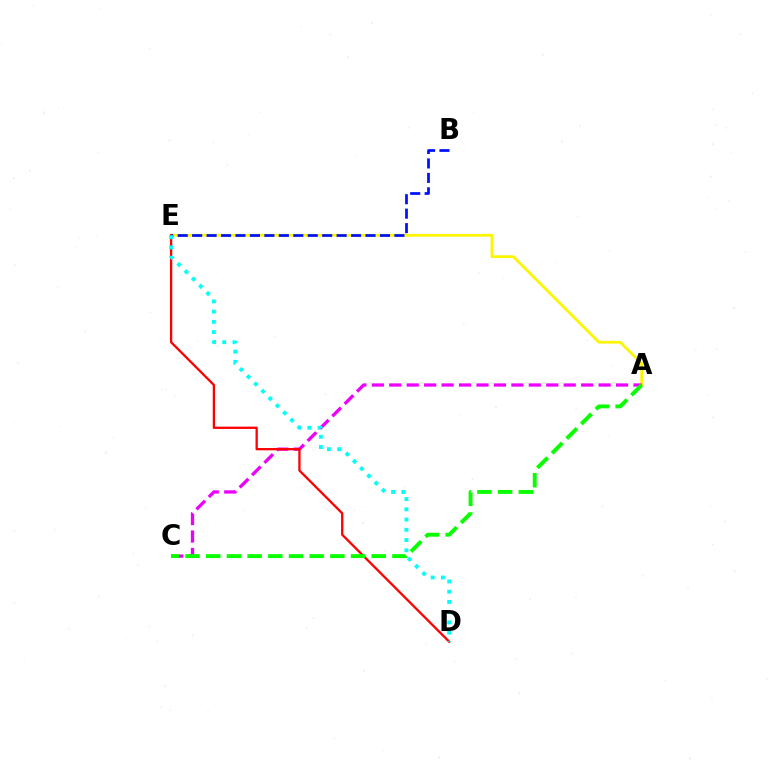{('A', 'E'): [{'color': '#fcf500', 'line_style': 'solid', 'thickness': 1.98}], ('A', 'C'): [{'color': '#ee00ff', 'line_style': 'dashed', 'thickness': 2.37}, {'color': '#08ff00', 'line_style': 'dashed', 'thickness': 2.81}], ('D', 'E'): [{'color': '#ff0000', 'line_style': 'solid', 'thickness': 1.66}, {'color': '#00fff6', 'line_style': 'dotted', 'thickness': 2.78}], ('B', 'E'): [{'color': '#0010ff', 'line_style': 'dashed', 'thickness': 1.96}]}